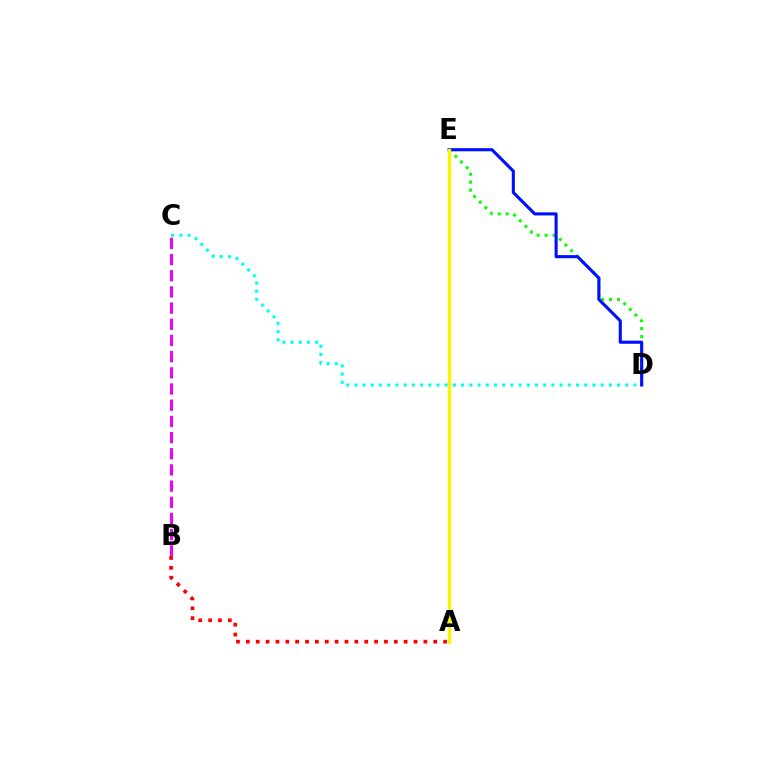{('C', 'D'): [{'color': '#00fff6', 'line_style': 'dotted', 'thickness': 2.23}], ('D', 'E'): [{'color': '#08ff00', 'line_style': 'dotted', 'thickness': 2.16}, {'color': '#0010ff', 'line_style': 'solid', 'thickness': 2.24}], ('B', 'C'): [{'color': '#ee00ff', 'line_style': 'dashed', 'thickness': 2.2}], ('A', 'E'): [{'color': '#fcf500', 'line_style': 'solid', 'thickness': 2.42}], ('A', 'B'): [{'color': '#ff0000', 'line_style': 'dotted', 'thickness': 2.68}]}